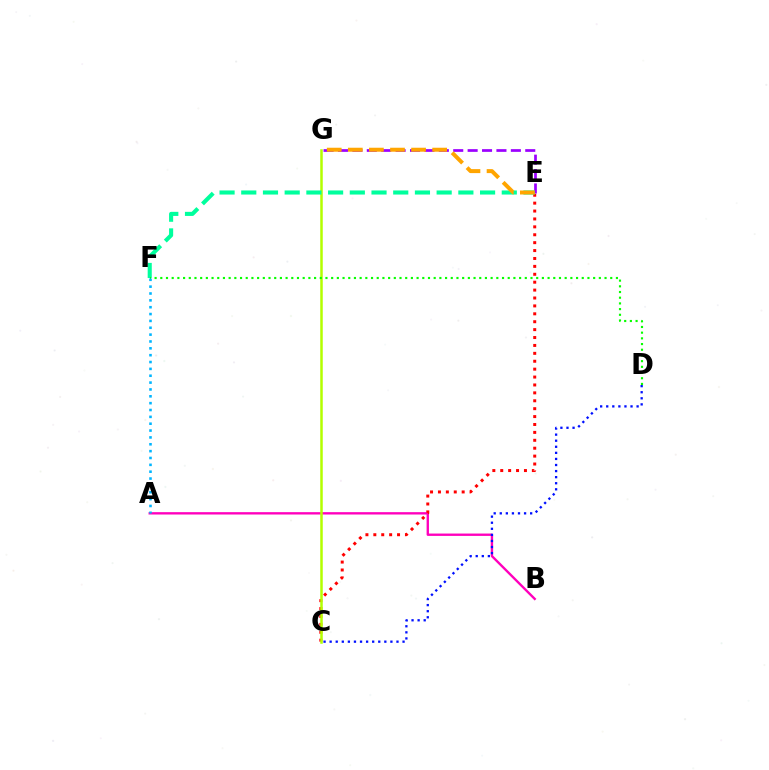{('A', 'B'): [{'color': '#ff00bd', 'line_style': 'solid', 'thickness': 1.7}], ('E', 'G'): [{'color': '#9b00ff', 'line_style': 'dashed', 'thickness': 1.96}, {'color': '#ffa500', 'line_style': 'dashed', 'thickness': 2.86}], ('C', 'E'): [{'color': '#ff0000', 'line_style': 'dotted', 'thickness': 2.15}], ('C', 'D'): [{'color': '#0010ff', 'line_style': 'dotted', 'thickness': 1.65}], ('C', 'G'): [{'color': '#b3ff00', 'line_style': 'solid', 'thickness': 1.81}], ('E', 'F'): [{'color': '#00ff9d', 'line_style': 'dashed', 'thickness': 2.95}], ('D', 'F'): [{'color': '#08ff00', 'line_style': 'dotted', 'thickness': 1.55}], ('A', 'F'): [{'color': '#00b5ff', 'line_style': 'dotted', 'thickness': 1.86}]}